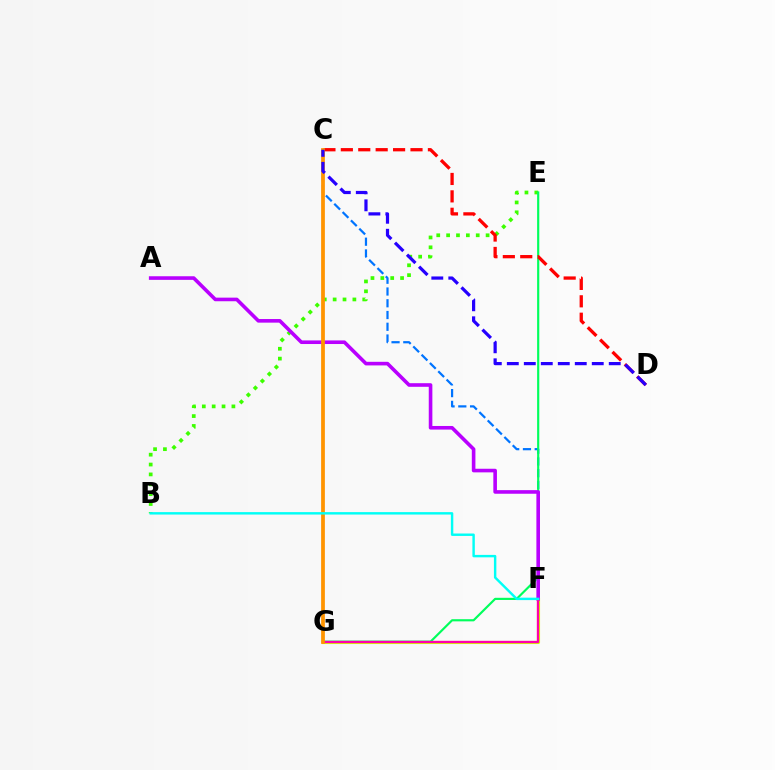{('F', 'G'): [{'color': '#d1ff00', 'line_style': 'solid', 'thickness': 2.24}, {'color': '#ff00ac', 'line_style': 'solid', 'thickness': 1.66}], ('B', 'E'): [{'color': '#3dff00', 'line_style': 'dotted', 'thickness': 2.68}], ('C', 'F'): [{'color': '#0074ff', 'line_style': 'dashed', 'thickness': 1.6}], ('E', 'G'): [{'color': '#00ff5c', 'line_style': 'solid', 'thickness': 1.56}], ('A', 'F'): [{'color': '#b900ff', 'line_style': 'solid', 'thickness': 2.6}], ('C', 'D'): [{'color': '#ff0000', 'line_style': 'dashed', 'thickness': 2.37}, {'color': '#2500ff', 'line_style': 'dashed', 'thickness': 2.31}], ('C', 'G'): [{'color': '#ff9400', 'line_style': 'solid', 'thickness': 2.7}], ('B', 'F'): [{'color': '#00fff6', 'line_style': 'solid', 'thickness': 1.75}]}